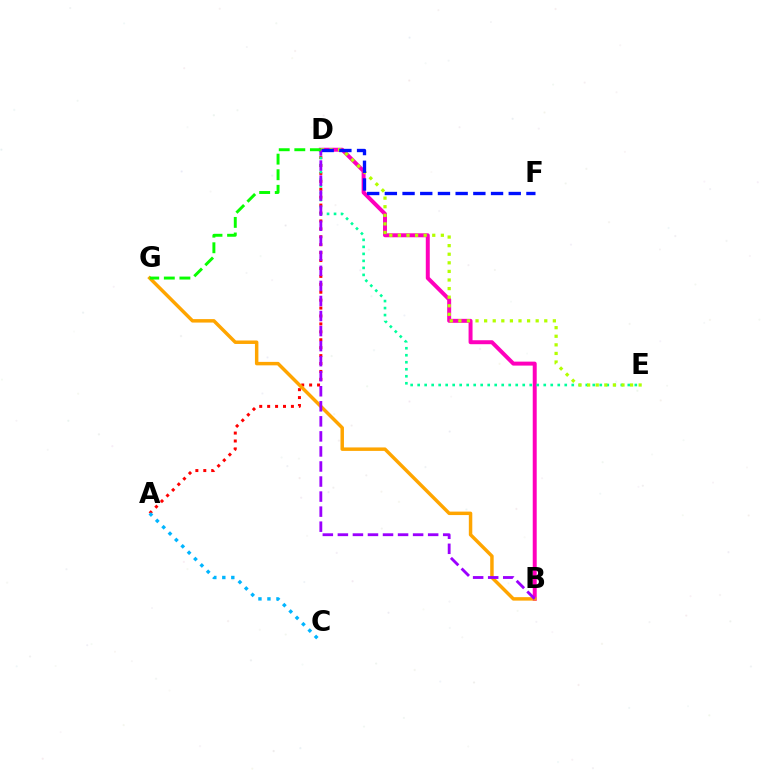{('B', 'D'): [{'color': '#ff00bd', 'line_style': 'solid', 'thickness': 2.86}, {'color': '#9b00ff', 'line_style': 'dashed', 'thickness': 2.04}], ('A', 'D'): [{'color': '#ff0000', 'line_style': 'dotted', 'thickness': 2.15}], ('B', 'G'): [{'color': '#ffa500', 'line_style': 'solid', 'thickness': 2.5}], ('D', 'E'): [{'color': '#00ff9d', 'line_style': 'dotted', 'thickness': 1.9}, {'color': '#b3ff00', 'line_style': 'dotted', 'thickness': 2.33}], ('D', 'F'): [{'color': '#0010ff', 'line_style': 'dashed', 'thickness': 2.4}], ('D', 'G'): [{'color': '#08ff00', 'line_style': 'dashed', 'thickness': 2.12}], ('A', 'C'): [{'color': '#00b5ff', 'line_style': 'dotted', 'thickness': 2.44}]}